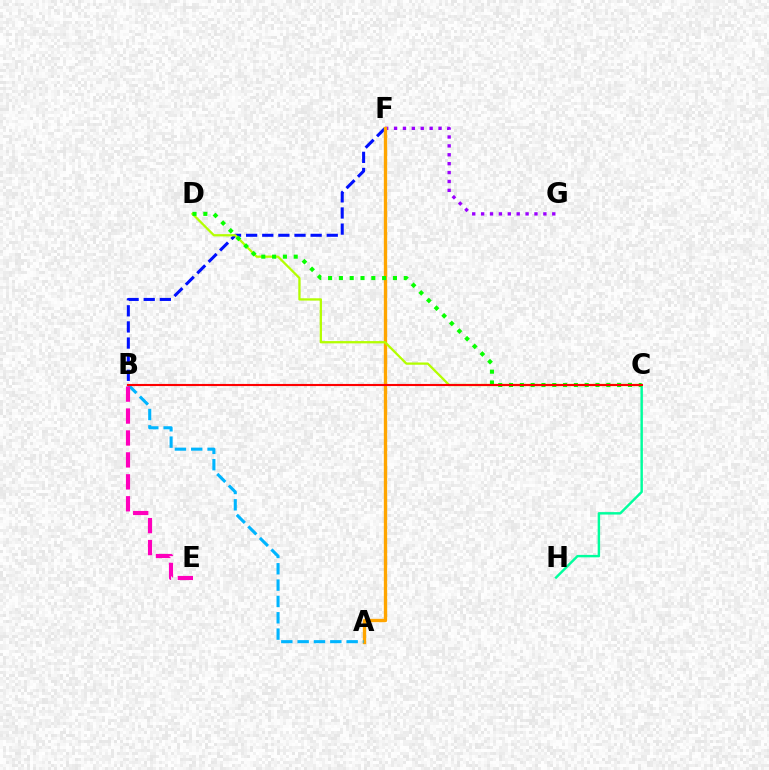{('C', 'H'): [{'color': '#00ff9d', 'line_style': 'solid', 'thickness': 1.75}], ('F', 'G'): [{'color': '#9b00ff', 'line_style': 'dotted', 'thickness': 2.42}], ('B', 'F'): [{'color': '#0010ff', 'line_style': 'dashed', 'thickness': 2.19}], ('A', 'F'): [{'color': '#ffa500', 'line_style': 'solid', 'thickness': 2.4}], ('C', 'D'): [{'color': '#b3ff00', 'line_style': 'solid', 'thickness': 1.64}, {'color': '#08ff00', 'line_style': 'dotted', 'thickness': 2.94}], ('A', 'B'): [{'color': '#00b5ff', 'line_style': 'dashed', 'thickness': 2.22}], ('B', 'E'): [{'color': '#ff00bd', 'line_style': 'dashed', 'thickness': 2.98}], ('B', 'C'): [{'color': '#ff0000', 'line_style': 'solid', 'thickness': 1.52}]}